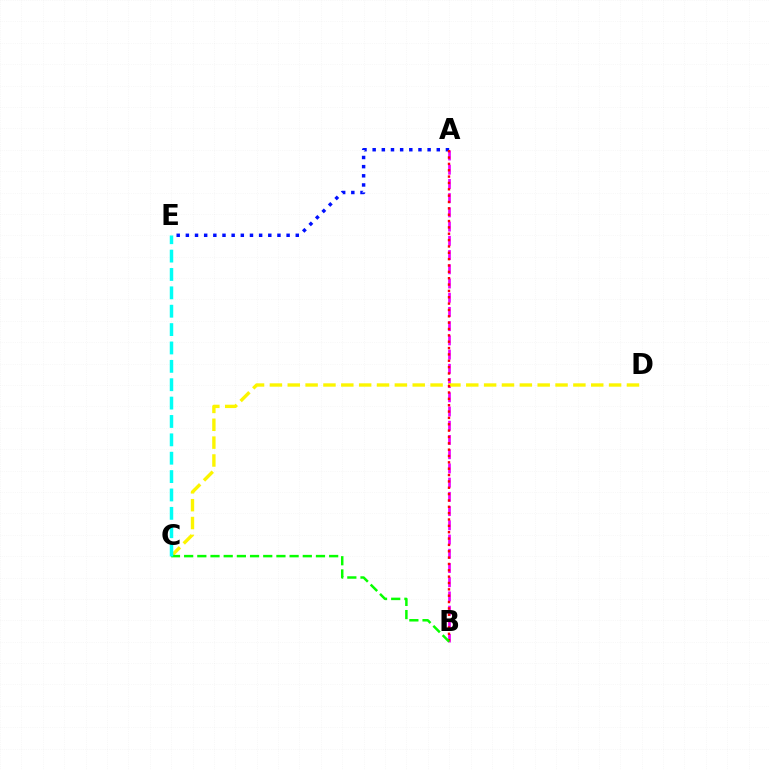{('A', 'B'): [{'color': '#ee00ff', 'line_style': 'dashed', 'thickness': 1.93}, {'color': '#ff0000', 'line_style': 'dotted', 'thickness': 1.73}], ('A', 'E'): [{'color': '#0010ff', 'line_style': 'dotted', 'thickness': 2.49}], ('C', 'D'): [{'color': '#fcf500', 'line_style': 'dashed', 'thickness': 2.43}], ('B', 'C'): [{'color': '#08ff00', 'line_style': 'dashed', 'thickness': 1.79}], ('C', 'E'): [{'color': '#00fff6', 'line_style': 'dashed', 'thickness': 2.5}]}